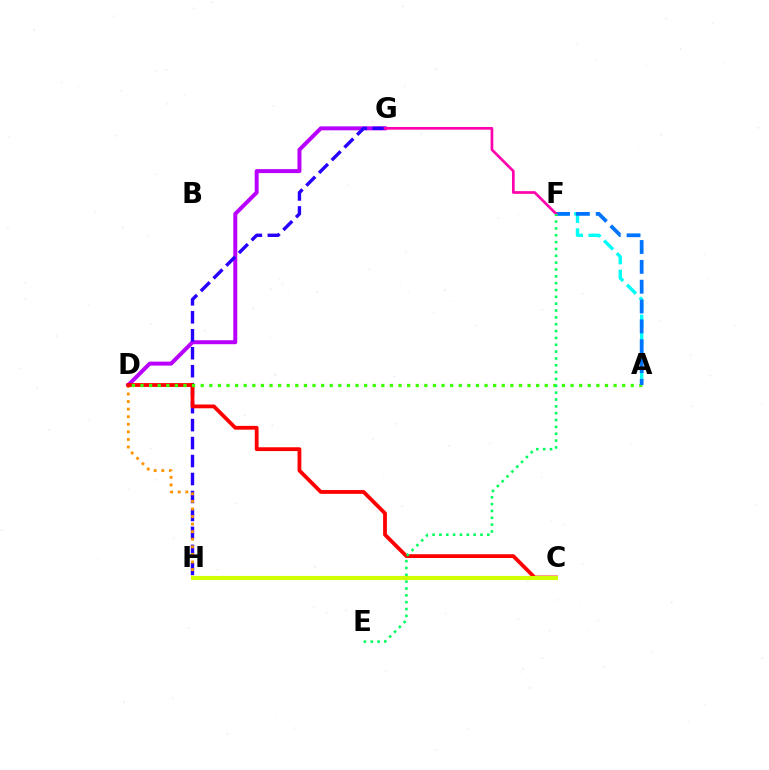{('D', 'G'): [{'color': '#b900ff', 'line_style': 'solid', 'thickness': 2.86}], ('A', 'F'): [{'color': '#00fff6', 'line_style': 'dashed', 'thickness': 2.43}, {'color': '#0074ff', 'line_style': 'dashed', 'thickness': 2.7}], ('G', 'H'): [{'color': '#2500ff', 'line_style': 'dashed', 'thickness': 2.44}], ('D', 'H'): [{'color': '#ff9400', 'line_style': 'dotted', 'thickness': 2.06}], ('C', 'D'): [{'color': '#ff0000', 'line_style': 'solid', 'thickness': 2.73}], ('A', 'D'): [{'color': '#3dff00', 'line_style': 'dotted', 'thickness': 2.34}], ('C', 'H'): [{'color': '#d1ff00', 'line_style': 'solid', 'thickness': 2.97}], ('F', 'G'): [{'color': '#ff00ac', 'line_style': 'solid', 'thickness': 1.94}], ('E', 'F'): [{'color': '#00ff5c', 'line_style': 'dotted', 'thickness': 1.86}]}